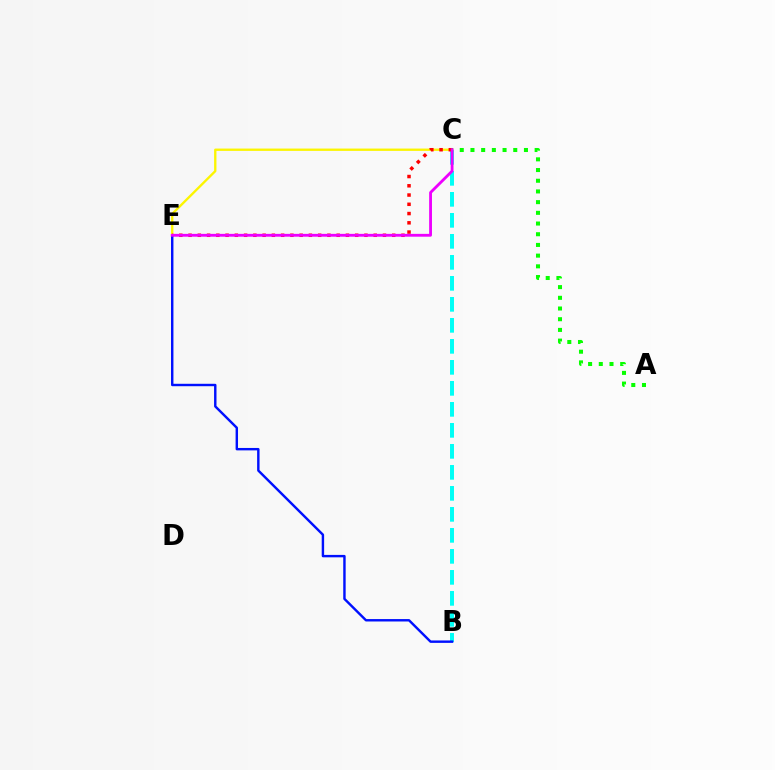{('B', 'C'): [{'color': '#00fff6', 'line_style': 'dashed', 'thickness': 2.85}], ('C', 'E'): [{'color': '#fcf500', 'line_style': 'solid', 'thickness': 1.68}, {'color': '#ff0000', 'line_style': 'dotted', 'thickness': 2.52}, {'color': '#ee00ff', 'line_style': 'solid', 'thickness': 2.04}], ('A', 'C'): [{'color': '#08ff00', 'line_style': 'dotted', 'thickness': 2.91}], ('B', 'E'): [{'color': '#0010ff', 'line_style': 'solid', 'thickness': 1.74}]}